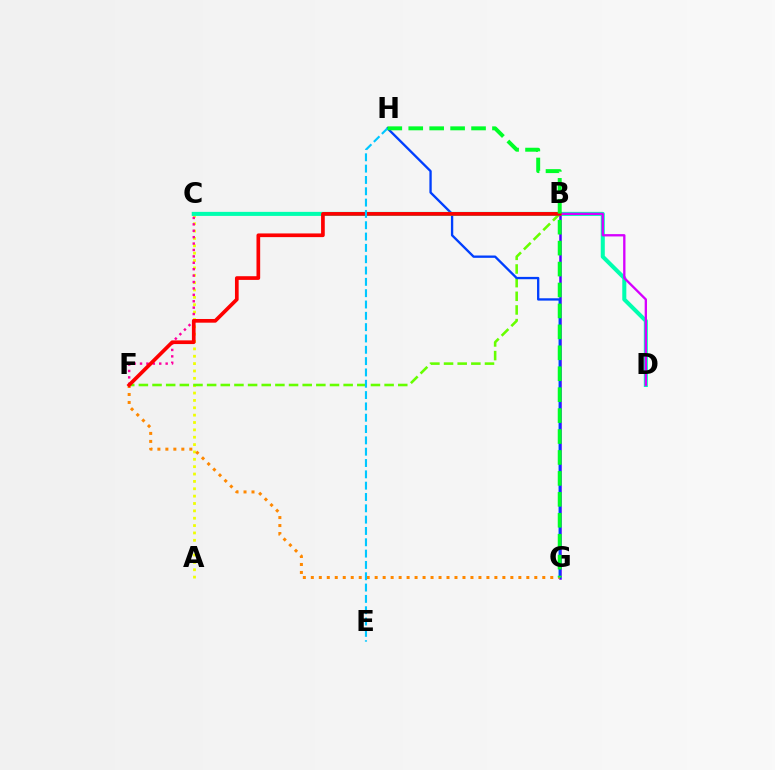{('B', 'G'): [{'color': '#4f00ff', 'line_style': 'solid', 'thickness': 1.8}], ('A', 'C'): [{'color': '#eeff00', 'line_style': 'dotted', 'thickness': 2.0}], ('B', 'F'): [{'color': '#66ff00', 'line_style': 'dashed', 'thickness': 1.85}, {'color': '#ff0000', 'line_style': 'solid', 'thickness': 2.65}], ('G', 'H'): [{'color': '#003fff', 'line_style': 'solid', 'thickness': 1.68}, {'color': '#00ff27', 'line_style': 'dashed', 'thickness': 2.84}], ('C', 'F'): [{'color': '#ff00a0', 'line_style': 'dotted', 'thickness': 1.74}], ('F', 'G'): [{'color': '#ff8800', 'line_style': 'dotted', 'thickness': 2.17}], ('C', 'D'): [{'color': '#00ffaf', 'line_style': 'solid', 'thickness': 2.91}], ('B', 'D'): [{'color': '#d600ff', 'line_style': 'solid', 'thickness': 1.67}], ('E', 'H'): [{'color': '#00c7ff', 'line_style': 'dashed', 'thickness': 1.54}]}